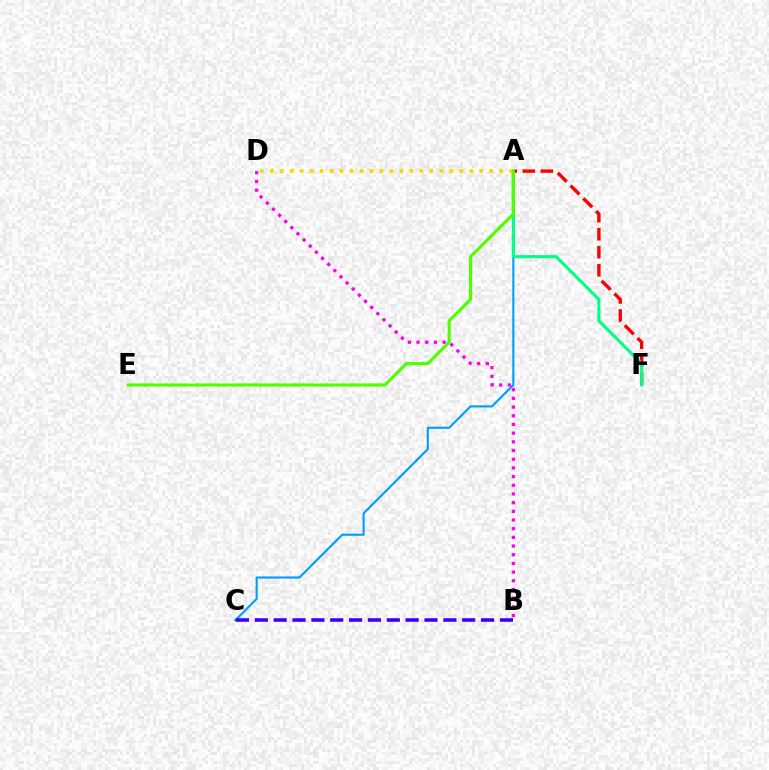{('A', 'C'): [{'color': '#009eff', 'line_style': 'solid', 'thickness': 1.54}], ('A', 'F'): [{'color': '#ff0000', 'line_style': 'dashed', 'thickness': 2.45}, {'color': '#00ff86', 'line_style': 'solid', 'thickness': 2.24}], ('B', 'D'): [{'color': '#ff00ed', 'line_style': 'dotted', 'thickness': 2.36}], ('B', 'C'): [{'color': '#3700ff', 'line_style': 'dashed', 'thickness': 2.56}], ('A', 'D'): [{'color': '#ffd500', 'line_style': 'dotted', 'thickness': 2.71}], ('A', 'E'): [{'color': '#4fff00', 'line_style': 'solid', 'thickness': 2.25}]}